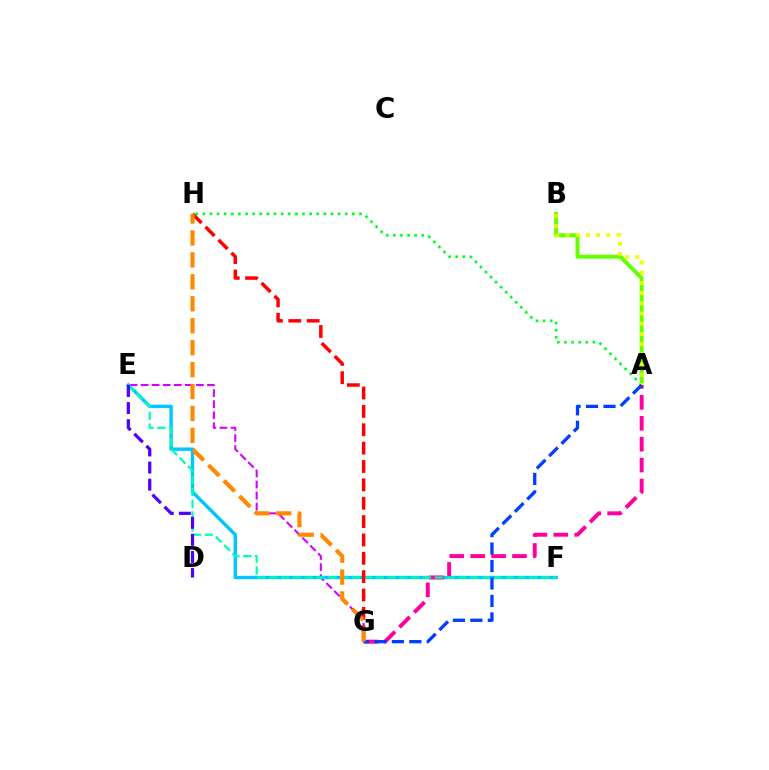{('A', 'B'): [{'color': '#66ff00', 'line_style': 'solid', 'thickness': 2.86}, {'color': '#eeff00', 'line_style': 'dotted', 'thickness': 2.77}], ('E', 'G'): [{'color': '#d600ff', 'line_style': 'dashed', 'thickness': 1.5}], ('A', 'H'): [{'color': '#00ff27', 'line_style': 'dotted', 'thickness': 1.94}], ('E', 'F'): [{'color': '#00c7ff', 'line_style': 'solid', 'thickness': 2.44}, {'color': '#00ffaf', 'line_style': 'dashed', 'thickness': 1.61}], ('A', 'G'): [{'color': '#ff00a0', 'line_style': 'dashed', 'thickness': 2.84}, {'color': '#003fff', 'line_style': 'dashed', 'thickness': 2.37}], ('G', 'H'): [{'color': '#ff0000', 'line_style': 'dashed', 'thickness': 2.49}, {'color': '#ff8800', 'line_style': 'dashed', 'thickness': 2.98}], ('D', 'E'): [{'color': '#4f00ff', 'line_style': 'dashed', 'thickness': 2.32}]}